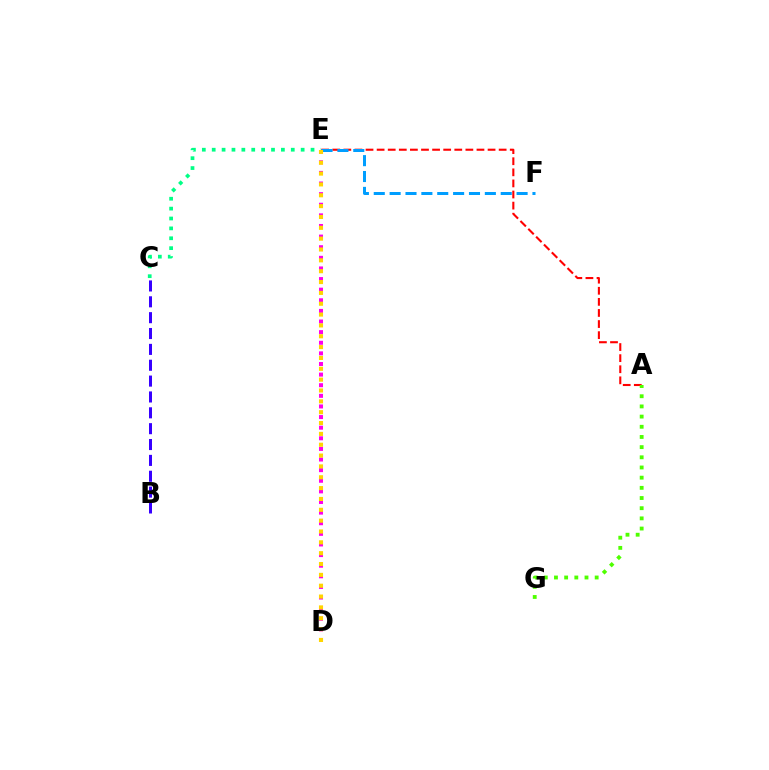{('A', 'E'): [{'color': '#ff0000', 'line_style': 'dashed', 'thickness': 1.51}], ('A', 'G'): [{'color': '#4fff00', 'line_style': 'dotted', 'thickness': 2.77}], ('D', 'E'): [{'color': '#ff00ed', 'line_style': 'dotted', 'thickness': 2.88}, {'color': '#ffd500', 'line_style': 'dotted', 'thickness': 2.95}], ('C', 'E'): [{'color': '#00ff86', 'line_style': 'dotted', 'thickness': 2.69}], ('B', 'C'): [{'color': '#3700ff', 'line_style': 'dashed', 'thickness': 2.15}], ('E', 'F'): [{'color': '#009eff', 'line_style': 'dashed', 'thickness': 2.16}]}